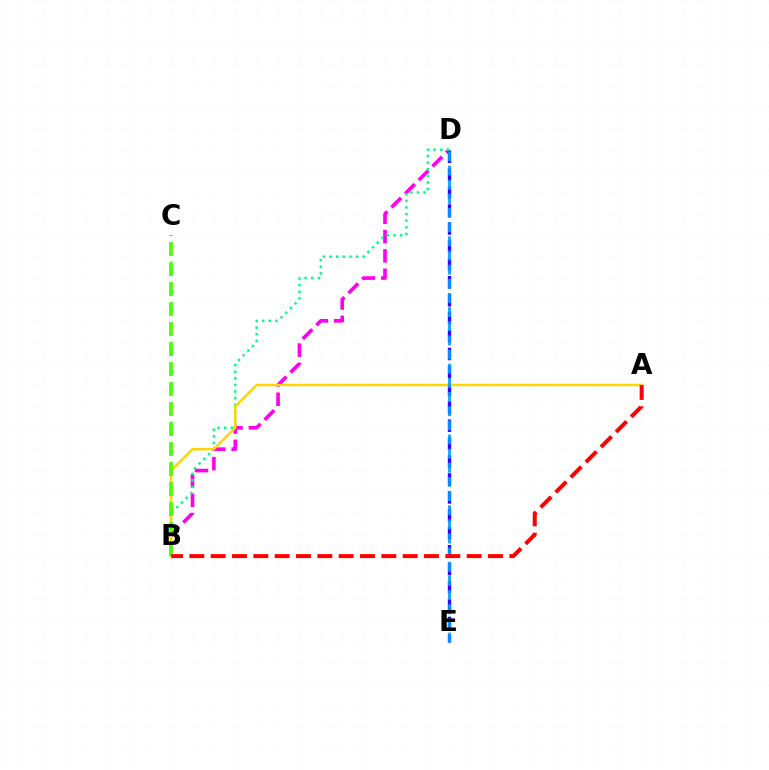{('B', 'D'): [{'color': '#ff00ed', 'line_style': 'dashed', 'thickness': 2.63}, {'color': '#00ff86', 'line_style': 'dotted', 'thickness': 1.8}], ('D', 'E'): [{'color': '#3700ff', 'line_style': 'dashed', 'thickness': 2.44}, {'color': '#009eff', 'line_style': 'dashed', 'thickness': 1.92}], ('A', 'B'): [{'color': '#ffd500', 'line_style': 'solid', 'thickness': 1.76}, {'color': '#ff0000', 'line_style': 'dashed', 'thickness': 2.9}], ('B', 'C'): [{'color': '#4fff00', 'line_style': 'dashed', 'thickness': 2.72}]}